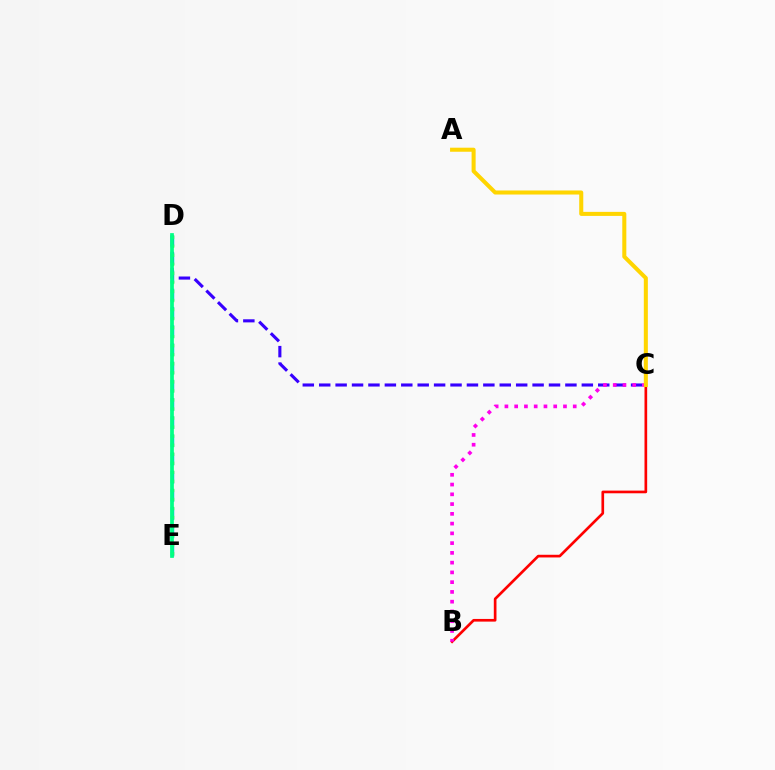{('D', 'E'): [{'color': '#009eff', 'line_style': 'dashed', 'thickness': 2.47}, {'color': '#4fff00', 'line_style': 'dotted', 'thickness': 2.46}, {'color': '#00ff86', 'line_style': 'solid', 'thickness': 2.68}], ('C', 'D'): [{'color': '#3700ff', 'line_style': 'dashed', 'thickness': 2.23}], ('B', 'C'): [{'color': '#ff0000', 'line_style': 'solid', 'thickness': 1.92}, {'color': '#ff00ed', 'line_style': 'dotted', 'thickness': 2.65}], ('A', 'C'): [{'color': '#ffd500', 'line_style': 'solid', 'thickness': 2.91}]}